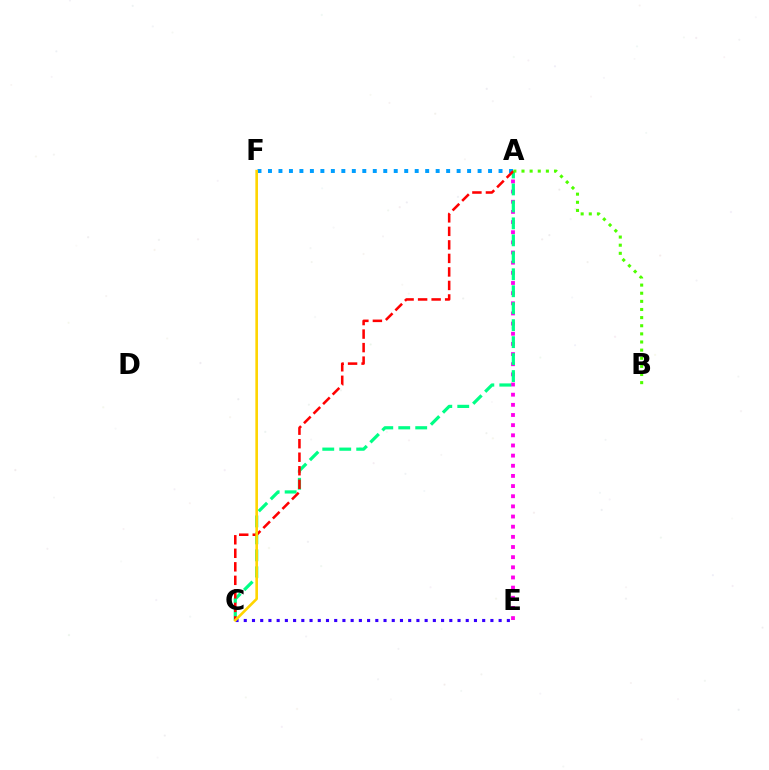{('A', 'F'): [{'color': '#009eff', 'line_style': 'dotted', 'thickness': 2.85}], ('A', 'E'): [{'color': '#ff00ed', 'line_style': 'dotted', 'thickness': 2.76}], ('C', 'E'): [{'color': '#3700ff', 'line_style': 'dotted', 'thickness': 2.23}], ('A', 'C'): [{'color': '#00ff86', 'line_style': 'dashed', 'thickness': 2.31}, {'color': '#ff0000', 'line_style': 'dashed', 'thickness': 1.84}], ('C', 'F'): [{'color': '#ffd500', 'line_style': 'solid', 'thickness': 1.89}], ('A', 'B'): [{'color': '#4fff00', 'line_style': 'dotted', 'thickness': 2.21}]}